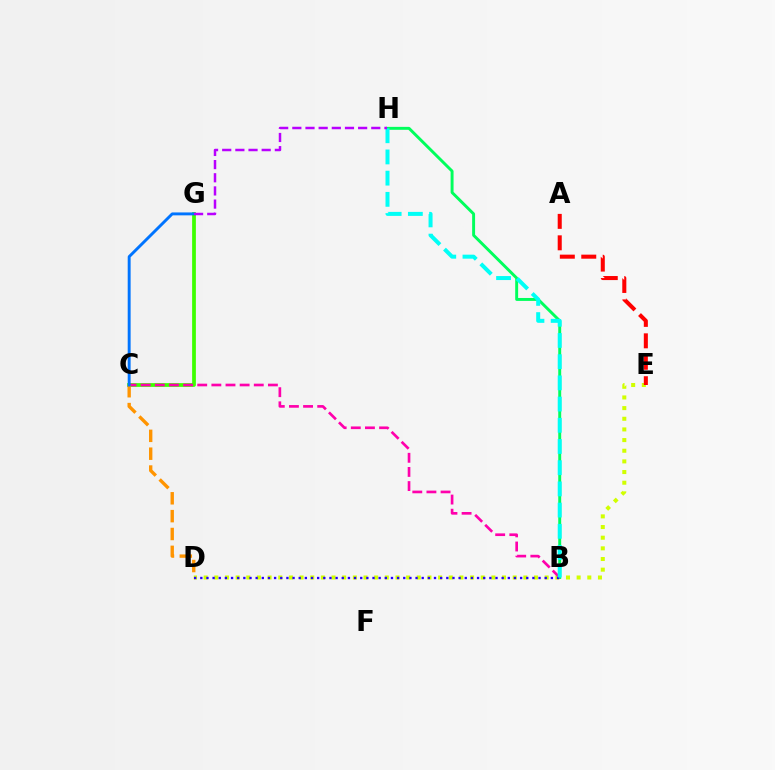{('B', 'H'): [{'color': '#00ff5c', 'line_style': 'solid', 'thickness': 2.11}, {'color': '#00fff6', 'line_style': 'dashed', 'thickness': 2.88}], ('C', 'G'): [{'color': '#3dff00', 'line_style': 'solid', 'thickness': 2.7}, {'color': '#0074ff', 'line_style': 'solid', 'thickness': 2.1}], ('D', 'E'): [{'color': '#d1ff00', 'line_style': 'dotted', 'thickness': 2.9}], ('B', 'C'): [{'color': '#ff00ac', 'line_style': 'dashed', 'thickness': 1.92}], ('C', 'D'): [{'color': '#ff9400', 'line_style': 'dashed', 'thickness': 2.43}], ('A', 'E'): [{'color': '#ff0000', 'line_style': 'dashed', 'thickness': 2.91}], ('B', 'D'): [{'color': '#2500ff', 'line_style': 'dotted', 'thickness': 1.67}], ('G', 'H'): [{'color': '#b900ff', 'line_style': 'dashed', 'thickness': 1.79}]}